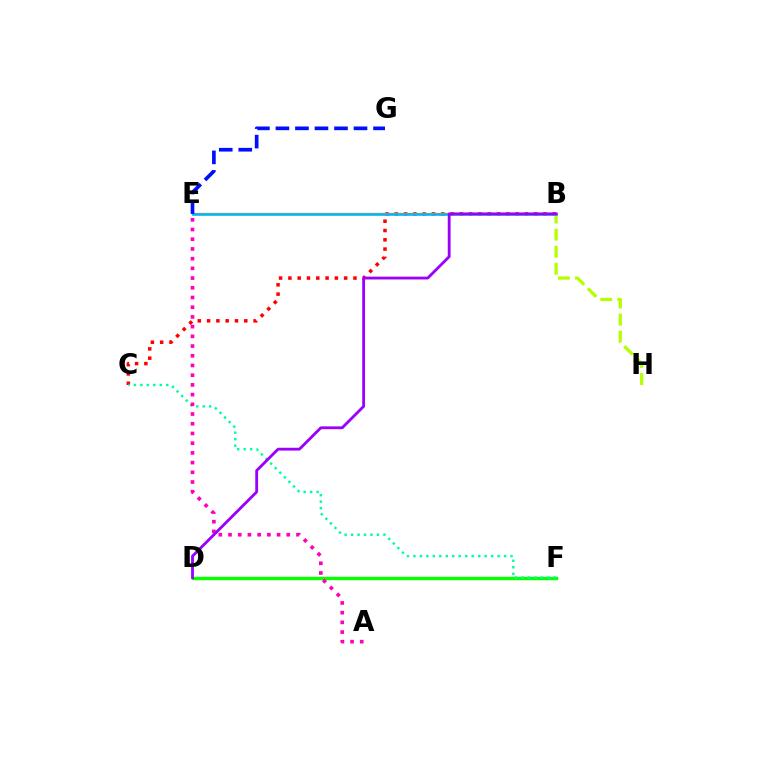{('D', 'F'): [{'color': '#08ff00', 'line_style': 'solid', 'thickness': 2.44}], ('B', 'C'): [{'color': '#ff0000', 'line_style': 'dotted', 'thickness': 2.53}], ('B', 'H'): [{'color': '#b3ff00', 'line_style': 'dashed', 'thickness': 2.32}], ('C', 'F'): [{'color': '#00ff9d', 'line_style': 'dotted', 'thickness': 1.76}], ('B', 'E'): [{'color': '#ffa500', 'line_style': 'solid', 'thickness': 1.69}, {'color': '#00b5ff', 'line_style': 'solid', 'thickness': 1.86}], ('E', 'G'): [{'color': '#0010ff', 'line_style': 'dashed', 'thickness': 2.65}], ('A', 'E'): [{'color': '#ff00bd', 'line_style': 'dotted', 'thickness': 2.64}], ('B', 'D'): [{'color': '#9b00ff', 'line_style': 'solid', 'thickness': 2.03}]}